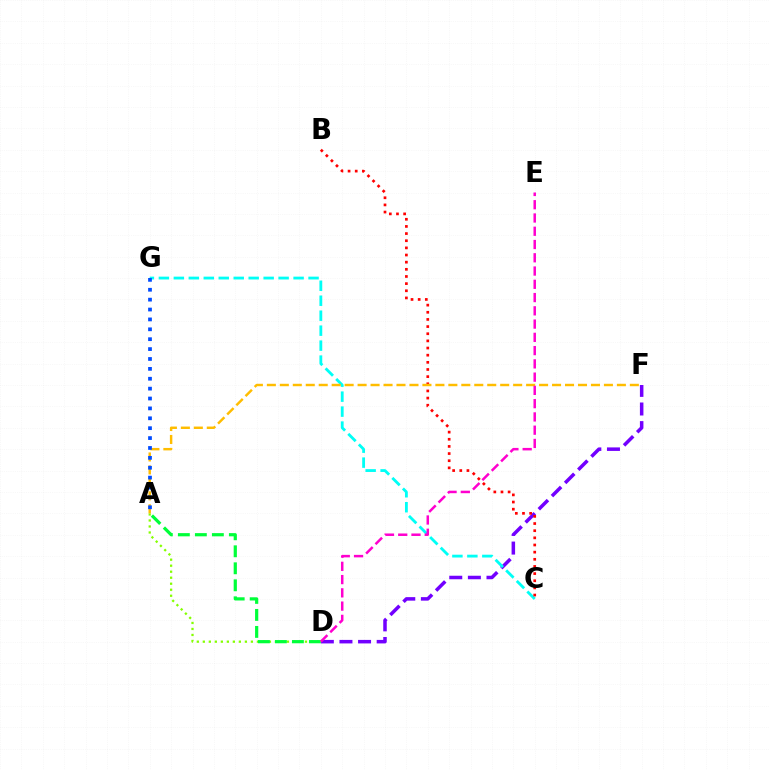{('D', 'F'): [{'color': '#7200ff', 'line_style': 'dashed', 'thickness': 2.53}], ('A', 'D'): [{'color': '#84ff00', 'line_style': 'dotted', 'thickness': 1.63}, {'color': '#00ff39', 'line_style': 'dashed', 'thickness': 2.31}], ('C', 'G'): [{'color': '#00fff6', 'line_style': 'dashed', 'thickness': 2.03}], ('B', 'C'): [{'color': '#ff0000', 'line_style': 'dotted', 'thickness': 1.94}], ('A', 'F'): [{'color': '#ffbd00', 'line_style': 'dashed', 'thickness': 1.76}], ('A', 'G'): [{'color': '#004bff', 'line_style': 'dotted', 'thickness': 2.69}], ('D', 'E'): [{'color': '#ff00cf', 'line_style': 'dashed', 'thickness': 1.8}]}